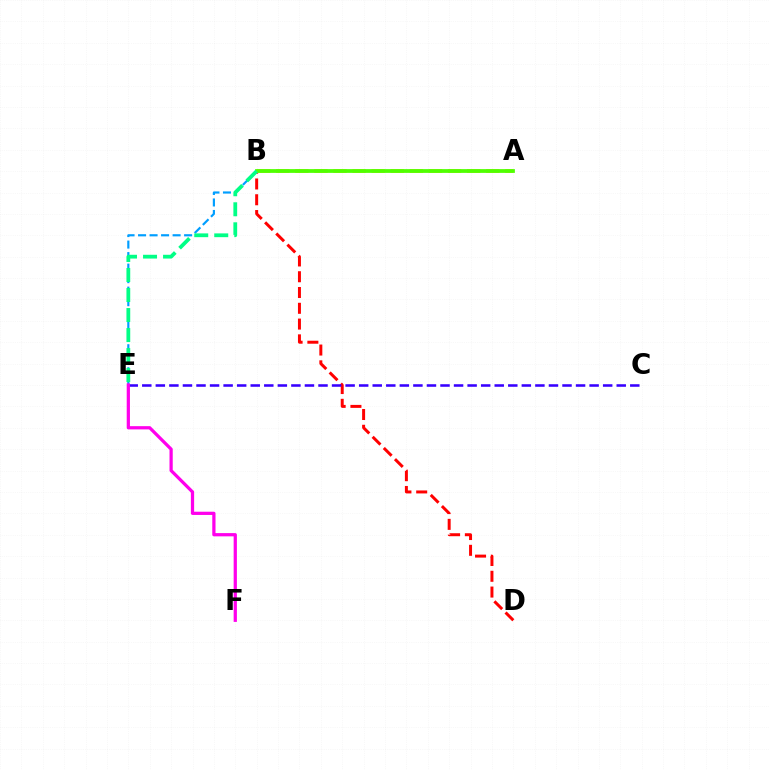{('B', 'D'): [{'color': '#ff0000', 'line_style': 'dashed', 'thickness': 2.14}], ('A', 'B'): [{'color': '#ffd500', 'line_style': 'dashed', 'thickness': 2.59}, {'color': '#4fff00', 'line_style': 'solid', 'thickness': 2.71}], ('B', 'E'): [{'color': '#009eff', 'line_style': 'dashed', 'thickness': 1.56}, {'color': '#00ff86', 'line_style': 'dashed', 'thickness': 2.72}], ('C', 'E'): [{'color': '#3700ff', 'line_style': 'dashed', 'thickness': 1.84}], ('E', 'F'): [{'color': '#ff00ed', 'line_style': 'solid', 'thickness': 2.33}]}